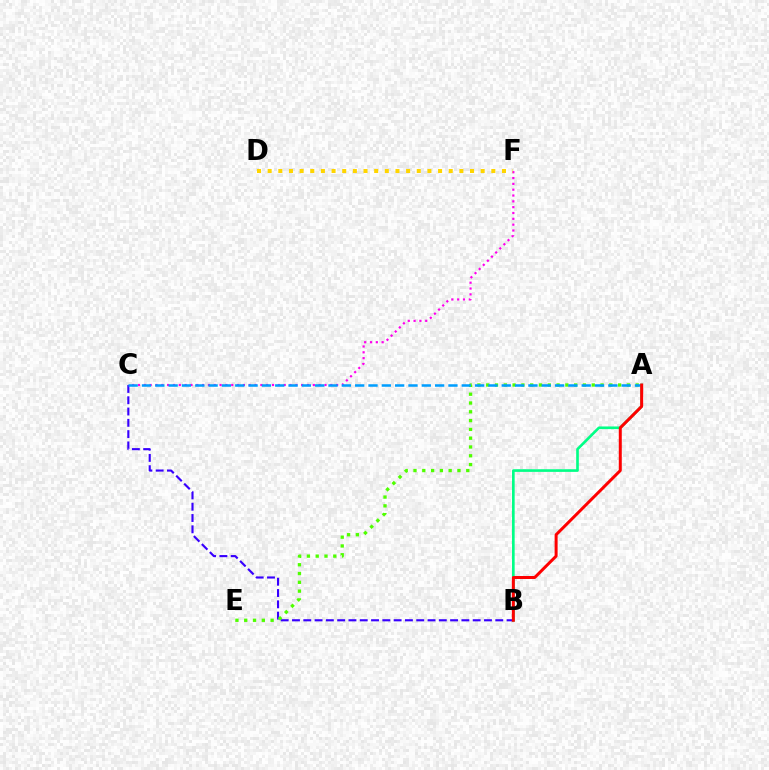{('B', 'C'): [{'color': '#3700ff', 'line_style': 'dashed', 'thickness': 1.53}], ('C', 'F'): [{'color': '#ff00ed', 'line_style': 'dotted', 'thickness': 1.58}], ('D', 'F'): [{'color': '#ffd500', 'line_style': 'dotted', 'thickness': 2.89}], ('A', 'E'): [{'color': '#4fff00', 'line_style': 'dotted', 'thickness': 2.39}], ('A', 'C'): [{'color': '#009eff', 'line_style': 'dashed', 'thickness': 1.81}], ('A', 'B'): [{'color': '#00ff86', 'line_style': 'solid', 'thickness': 1.9}, {'color': '#ff0000', 'line_style': 'solid', 'thickness': 2.15}]}